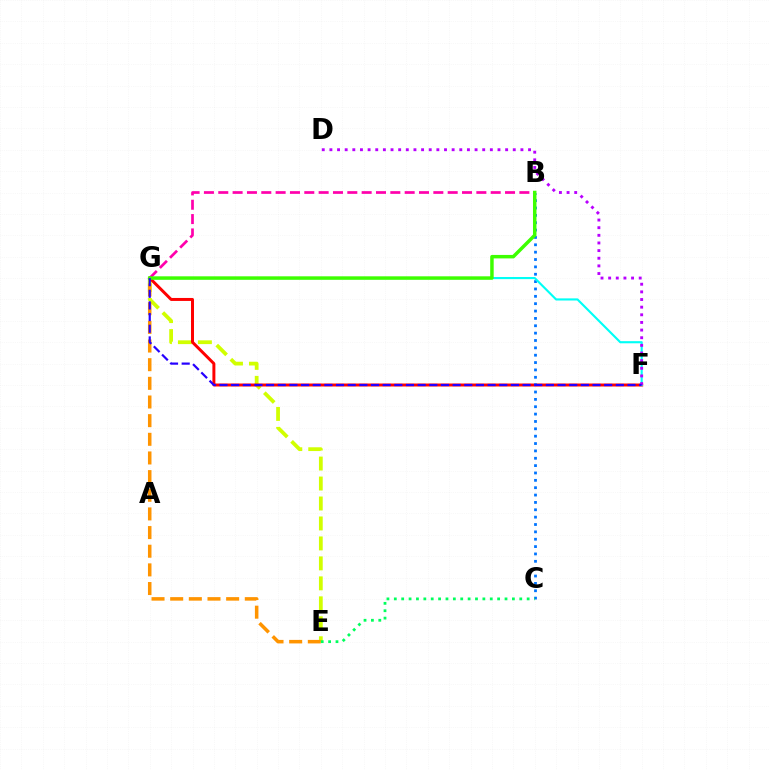{('E', 'G'): [{'color': '#d1ff00', 'line_style': 'dashed', 'thickness': 2.71}, {'color': '#ff9400', 'line_style': 'dashed', 'thickness': 2.53}], ('F', 'G'): [{'color': '#ff0000', 'line_style': 'solid', 'thickness': 2.14}, {'color': '#00fff6', 'line_style': 'solid', 'thickness': 1.53}, {'color': '#2500ff', 'line_style': 'dashed', 'thickness': 1.58}], ('B', 'C'): [{'color': '#0074ff', 'line_style': 'dotted', 'thickness': 2.0}], ('D', 'F'): [{'color': '#b900ff', 'line_style': 'dotted', 'thickness': 2.08}], ('B', 'G'): [{'color': '#ff00ac', 'line_style': 'dashed', 'thickness': 1.95}, {'color': '#3dff00', 'line_style': 'solid', 'thickness': 2.5}], ('C', 'E'): [{'color': '#00ff5c', 'line_style': 'dotted', 'thickness': 2.01}]}